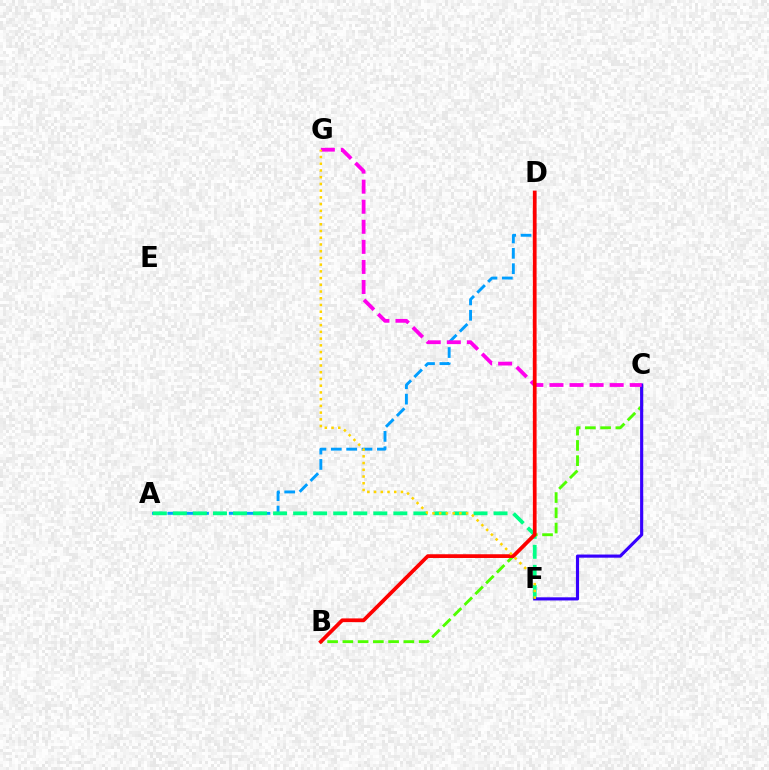{('A', 'D'): [{'color': '#009eff', 'line_style': 'dashed', 'thickness': 2.09}], ('A', 'F'): [{'color': '#00ff86', 'line_style': 'dashed', 'thickness': 2.72}], ('B', 'C'): [{'color': '#4fff00', 'line_style': 'dashed', 'thickness': 2.07}], ('C', 'F'): [{'color': '#3700ff', 'line_style': 'solid', 'thickness': 2.26}], ('C', 'G'): [{'color': '#ff00ed', 'line_style': 'dashed', 'thickness': 2.73}], ('B', 'D'): [{'color': '#ff0000', 'line_style': 'solid', 'thickness': 2.69}], ('F', 'G'): [{'color': '#ffd500', 'line_style': 'dotted', 'thickness': 1.83}]}